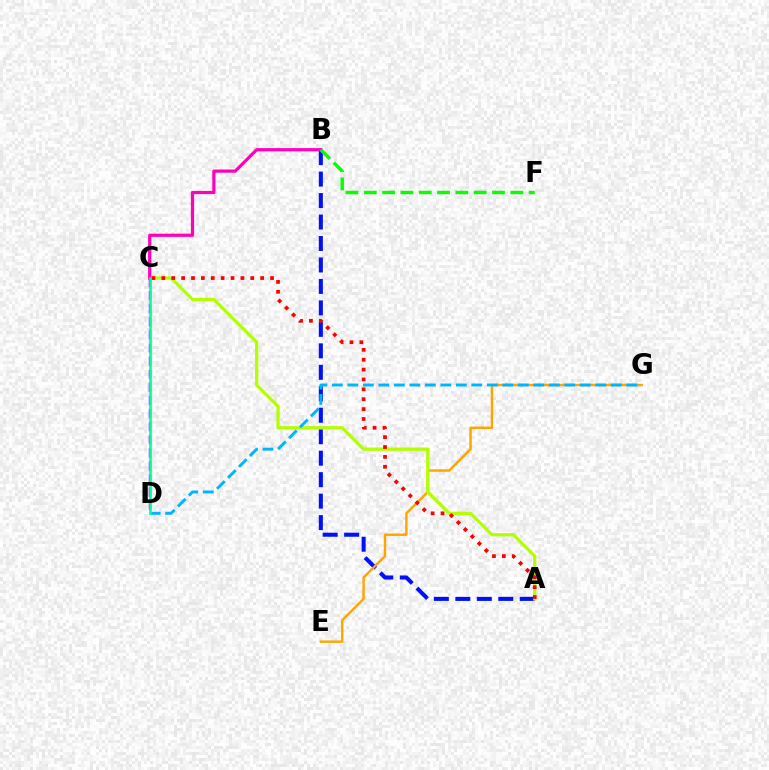{('A', 'B'): [{'color': '#0010ff', 'line_style': 'dashed', 'thickness': 2.92}], ('E', 'G'): [{'color': '#ffa500', 'line_style': 'solid', 'thickness': 1.75}], ('A', 'C'): [{'color': '#b3ff00', 'line_style': 'solid', 'thickness': 2.35}, {'color': '#ff0000', 'line_style': 'dotted', 'thickness': 2.68}], ('D', 'G'): [{'color': '#00b5ff', 'line_style': 'dashed', 'thickness': 2.1}], ('C', 'D'): [{'color': '#9b00ff', 'line_style': 'dashed', 'thickness': 1.78}, {'color': '#00ff9d', 'line_style': 'solid', 'thickness': 1.88}], ('B', 'C'): [{'color': '#ff00bd', 'line_style': 'solid', 'thickness': 2.32}], ('B', 'F'): [{'color': '#08ff00', 'line_style': 'dashed', 'thickness': 2.49}]}